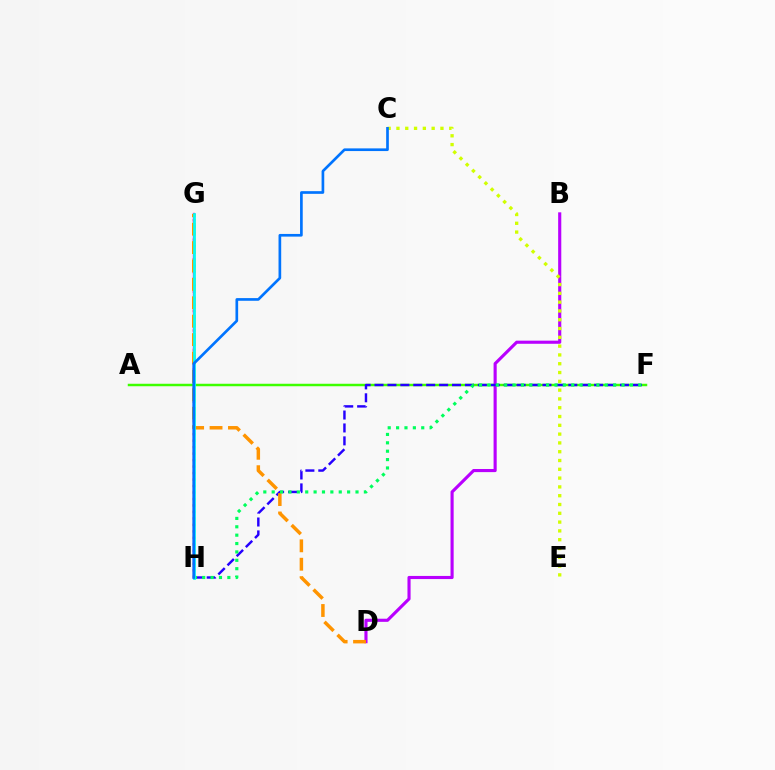{('G', 'H'): [{'color': '#ff0000', 'line_style': 'dotted', 'thickness': 1.76}, {'color': '#ff00ac', 'line_style': 'solid', 'thickness': 1.68}, {'color': '#00fff6', 'line_style': 'solid', 'thickness': 1.95}], ('A', 'F'): [{'color': '#3dff00', 'line_style': 'solid', 'thickness': 1.79}], ('B', 'D'): [{'color': '#b900ff', 'line_style': 'solid', 'thickness': 2.25}], ('C', 'E'): [{'color': '#d1ff00', 'line_style': 'dotted', 'thickness': 2.39}], ('F', 'H'): [{'color': '#2500ff', 'line_style': 'dashed', 'thickness': 1.76}, {'color': '#00ff5c', 'line_style': 'dotted', 'thickness': 2.28}], ('D', 'G'): [{'color': '#ff9400', 'line_style': 'dashed', 'thickness': 2.5}], ('C', 'H'): [{'color': '#0074ff', 'line_style': 'solid', 'thickness': 1.93}]}